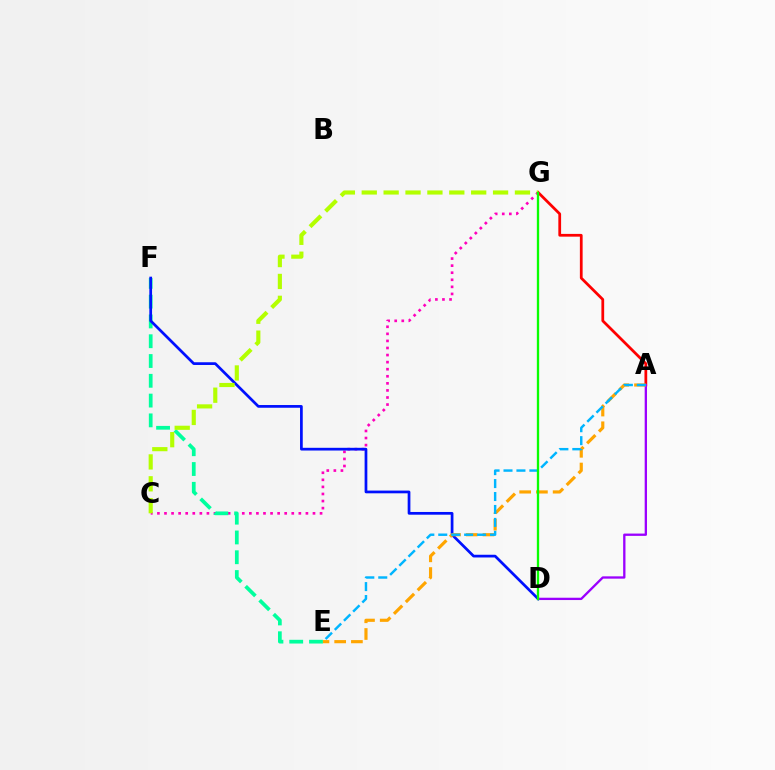{('A', 'G'): [{'color': '#ff0000', 'line_style': 'solid', 'thickness': 1.98}], ('C', 'G'): [{'color': '#ff00bd', 'line_style': 'dotted', 'thickness': 1.92}, {'color': '#b3ff00', 'line_style': 'dashed', 'thickness': 2.97}], ('E', 'F'): [{'color': '#00ff9d', 'line_style': 'dashed', 'thickness': 2.69}], ('D', 'F'): [{'color': '#0010ff', 'line_style': 'solid', 'thickness': 1.96}], ('A', 'D'): [{'color': '#9b00ff', 'line_style': 'solid', 'thickness': 1.67}], ('A', 'E'): [{'color': '#ffa500', 'line_style': 'dashed', 'thickness': 2.27}, {'color': '#00b5ff', 'line_style': 'dashed', 'thickness': 1.76}], ('D', 'G'): [{'color': '#08ff00', 'line_style': 'solid', 'thickness': 1.67}]}